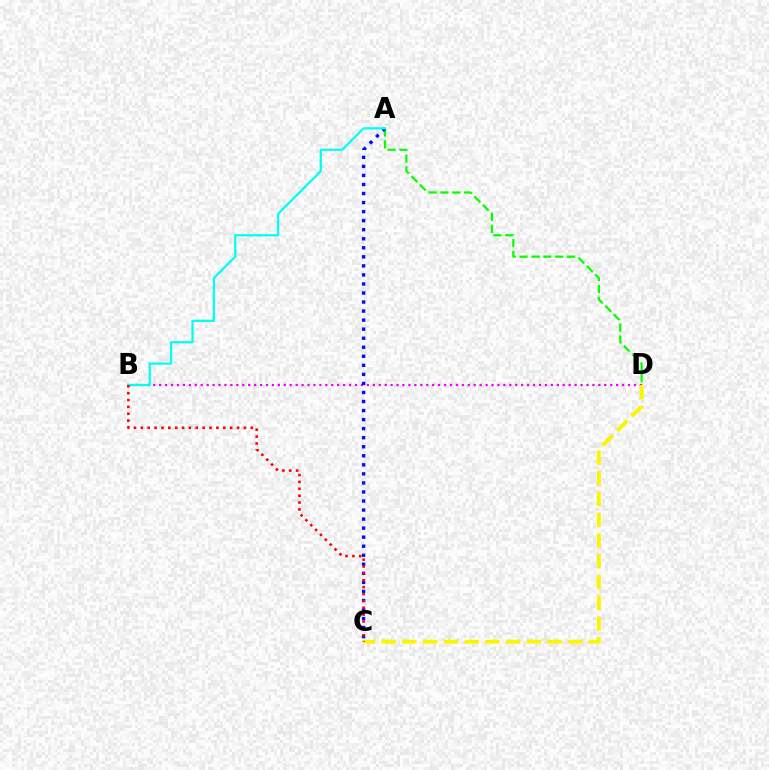{('A', 'D'): [{'color': '#08ff00', 'line_style': 'dashed', 'thickness': 1.61}], ('B', 'D'): [{'color': '#ee00ff', 'line_style': 'dotted', 'thickness': 1.61}], ('A', 'C'): [{'color': '#0010ff', 'line_style': 'dotted', 'thickness': 2.46}], ('C', 'D'): [{'color': '#fcf500', 'line_style': 'dashed', 'thickness': 2.82}], ('A', 'B'): [{'color': '#00fff6', 'line_style': 'solid', 'thickness': 1.63}], ('B', 'C'): [{'color': '#ff0000', 'line_style': 'dotted', 'thickness': 1.87}]}